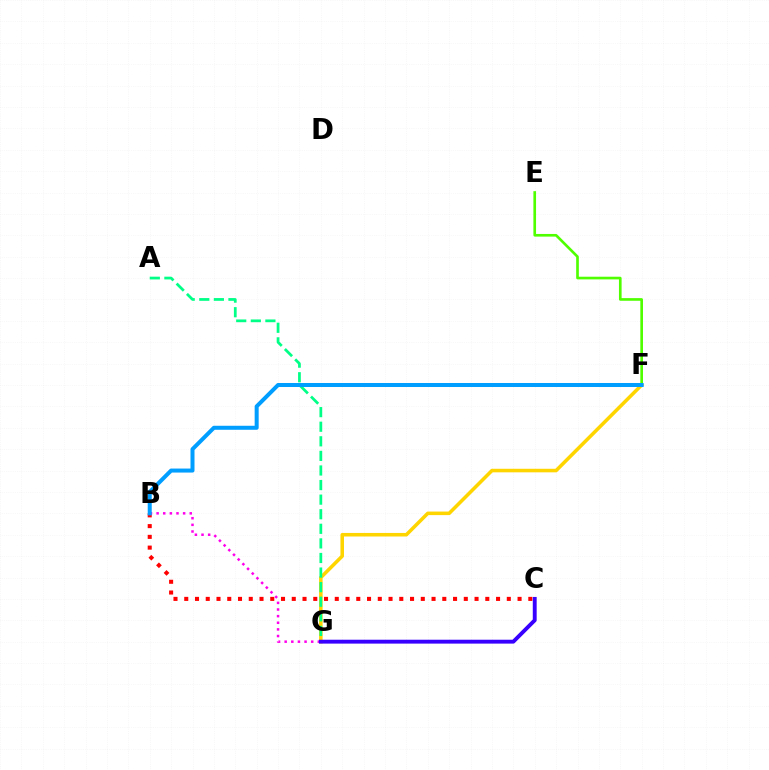{('F', 'G'): [{'color': '#ffd500', 'line_style': 'solid', 'thickness': 2.55}], ('A', 'G'): [{'color': '#00ff86', 'line_style': 'dashed', 'thickness': 1.98}], ('B', 'C'): [{'color': '#ff0000', 'line_style': 'dotted', 'thickness': 2.92}], ('E', 'F'): [{'color': '#4fff00', 'line_style': 'solid', 'thickness': 1.91}], ('B', 'G'): [{'color': '#ff00ed', 'line_style': 'dotted', 'thickness': 1.8}], ('C', 'G'): [{'color': '#3700ff', 'line_style': 'solid', 'thickness': 2.8}], ('B', 'F'): [{'color': '#009eff', 'line_style': 'solid', 'thickness': 2.89}]}